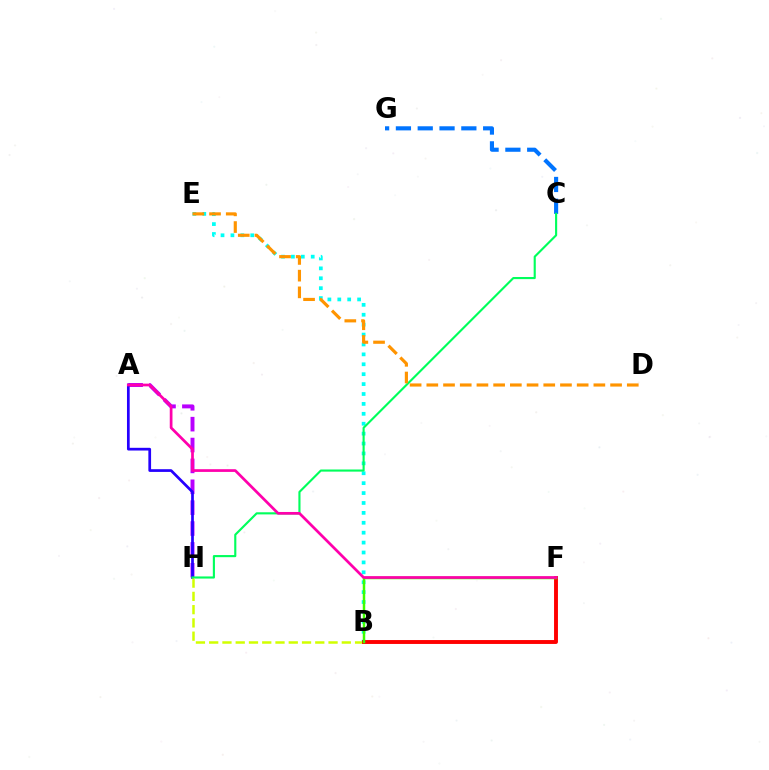{('A', 'H'): [{'color': '#b900ff', 'line_style': 'dashed', 'thickness': 2.84}, {'color': '#2500ff', 'line_style': 'solid', 'thickness': 1.96}], ('C', 'G'): [{'color': '#0074ff', 'line_style': 'dashed', 'thickness': 2.96}], ('B', 'E'): [{'color': '#00fff6', 'line_style': 'dotted', 'thickness': 2.69}], ('C', 'H'): [{'color': '#00ff5c', 'line_style': 'solid', 'thickness': 1.53}], ('B', 'H'): [{'color': '#d1ff00', 'line_style': 'dashed', 'thickness': 1.8}], ('B', 'F'): [{'color': '#ff0000', 'line_style': 'solid', 'thickness': 2.81}, {'color': '#3dff00', 'line_style': 'solid', 'thickness': 1.8}], ('D', 'E'): [{'color': '#ff9400', 'line_style': 'dashed', 'thickness': 2.27}], ('A', 'F'): [{'color': '#ff00ac', 'line_style': 'solid', 'thickness': 1.96}]}